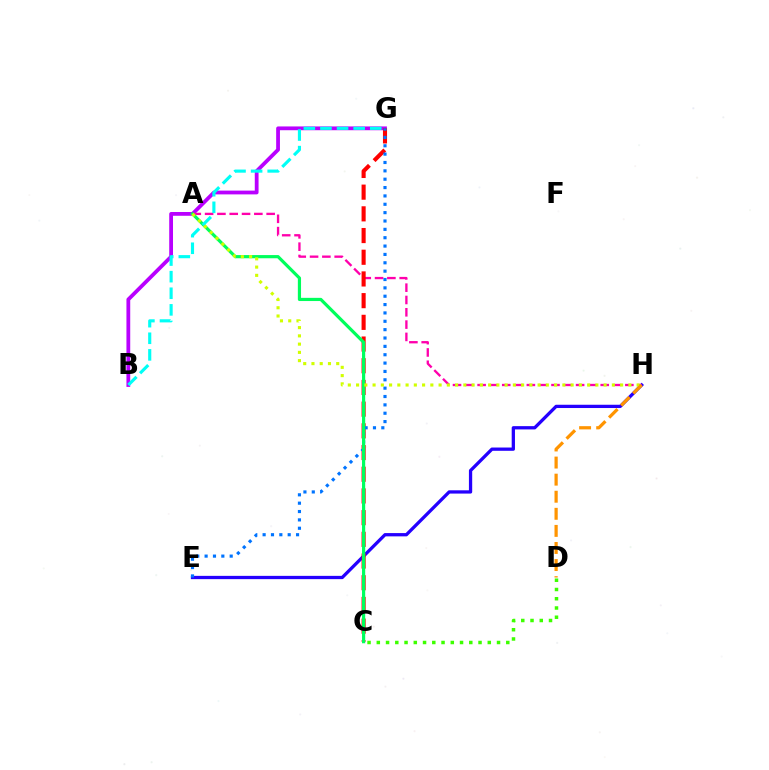{('C', 'D'): [{'color': '#3dff00', 'line_style': 'dotted', 'thickness': 2.51}], ('E', 'H'): [{'color': '#2500ff', 'line_style': 'solid', 'thickness': 2.36}], ('B', 'G'): [{'color': '#b900ff', 'line_style': 'solid', 'thickness': 2.72}, {'color': '#00fff6', 'line_style': 'dashed', 'thickness': 2.25}], ('A', 'H'): [{'color': '#ff00ac', 'line_style': 'dashed', 'thickness': 1.67}, {'color': '#d1ff00', 'line_style': 'dotted', 'thickness': 2.24}], ('C', 'G'): [{'color': '#ff0000', 'line_style': 'dashed', 'thickness': 2.95}], ('E', 'G'): [{'color': '#0074ff', 'line_style': 'dotted', 'thickness': 2.27}], ('A', 'C'): [{'color': '#00ff5c', 'line_style': 'solid', 'thickness': 2.3}], ('D', 'H'): [{'color': '#ff9400', 'line_style': 'dashed', 'thickness': 2.32}]}